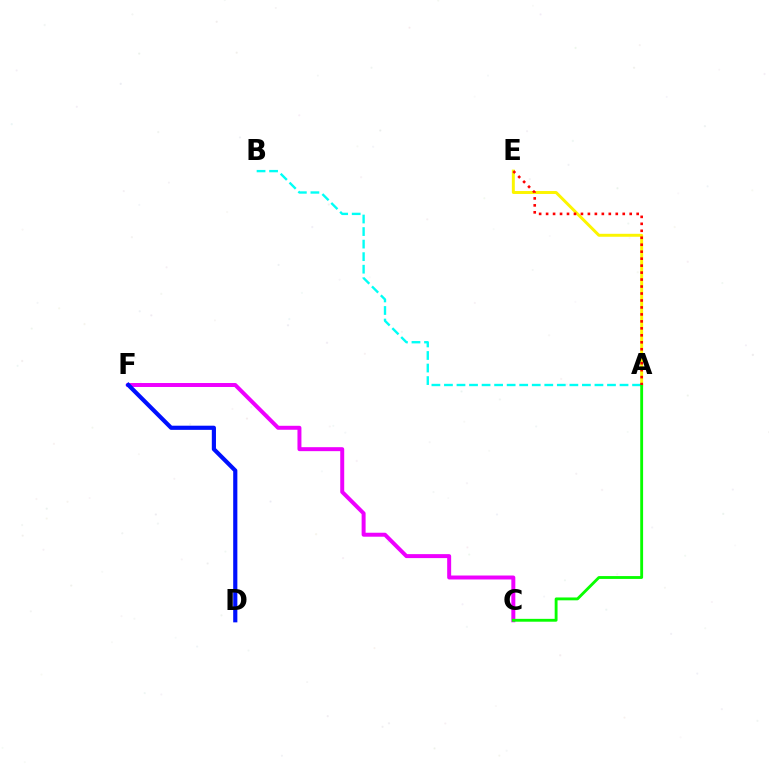{('A', 'E'): [{'color': '#fcf500', 'line_style': 'solid', 'thickness': 2.13}, {'color': '#ff0000', 'line_style': 'dotted', 'thickness': 1.89}], ('C', 'F'): [{'color': '#ee00ff', 'line_style': 'solid', 'thickness': 2.86}], ('A', 'B'): [{'color': '#00fff6', 'line_style': 'dashed', 'thickness': 1.7}], ('A', 'C'): [{'color': '#08ff00', 'line_style': 'solid', 'thickness': 2.05}], ('D', 'F'): [{'color': '#0010ff', 'line_style': 'solid', 'thickness': 2.99}]}